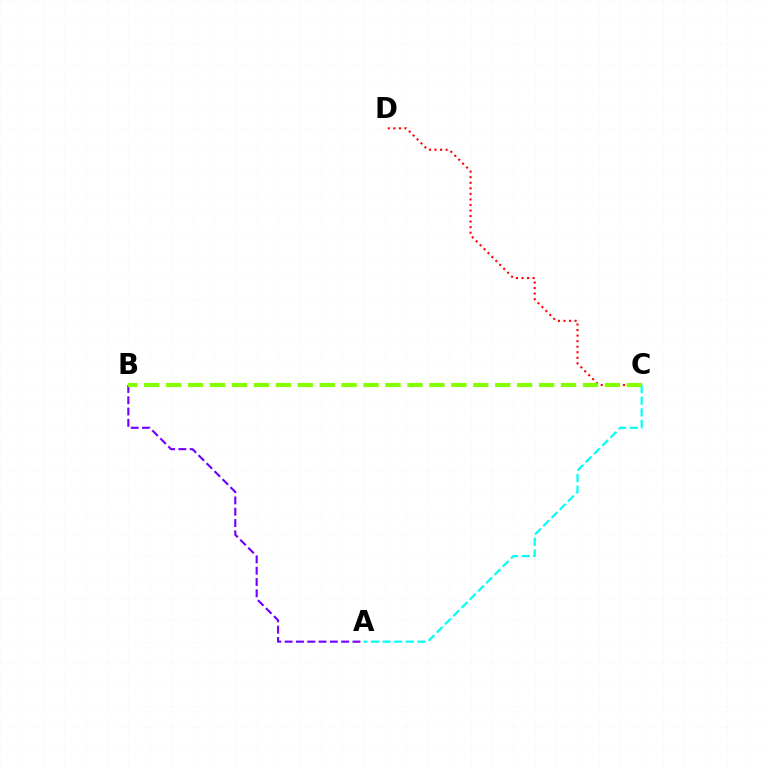{('A', 'C'): [{'color': '#00fff6', 'line_style': 'dashed', 'thickness': 1.58}], ('C', 'D'): [{'color': '#ff0000', 'line_style': 'dotted', 'thickness': 1.51}], ('A', 'B'): [{'color': '#7200ff', 'line_style': 'dashed', 'thickness': 1.54}], ('B', 'C'): [{'color': '#84ff00', 'line_style': 'dashed', 'thickness': 2.98}]}